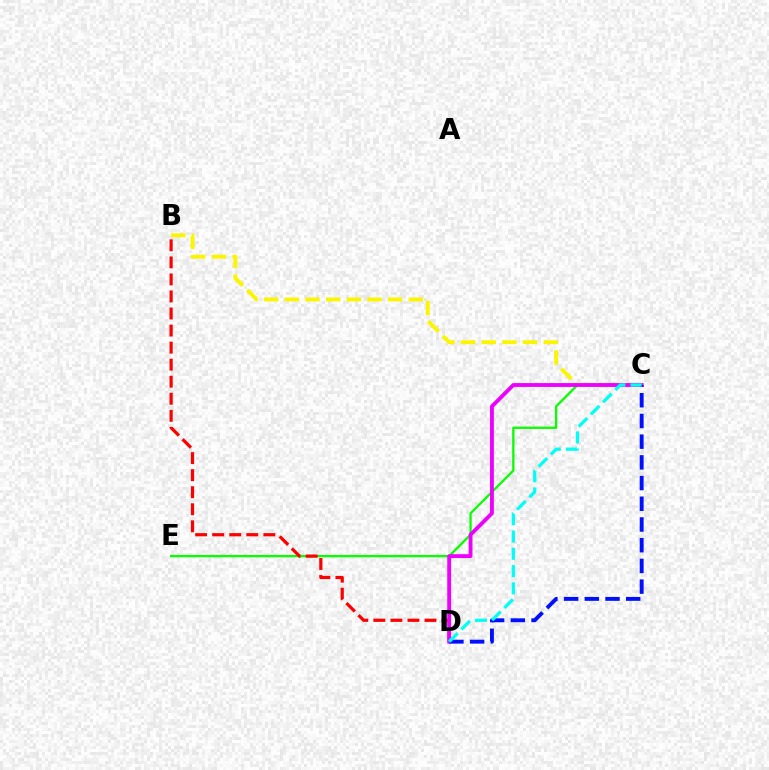{('C', 'E'): [{'color': '#08ff00', 'line_style': 'solid', 'thickness': 1.65}], ('B', 'C'): [{'color': '#fcf500', 'line_style': 'dashed', 'thickness': 2.81}], ('B', 'D'): [{'color': '#ff0000', 'line_style': 'dashed', 'thickness': 2.32}], ('C', 'D'): [{'color': '#ee00ff', 'line_style': 'solid', 'thickness': 2.77}, {'color': '#0010ff', 'line_style': 'dashed', 'thickness': 2.81}, {'color': '#00fff6', 'line_style': 'dashed', 'thickness': 2.35}]}